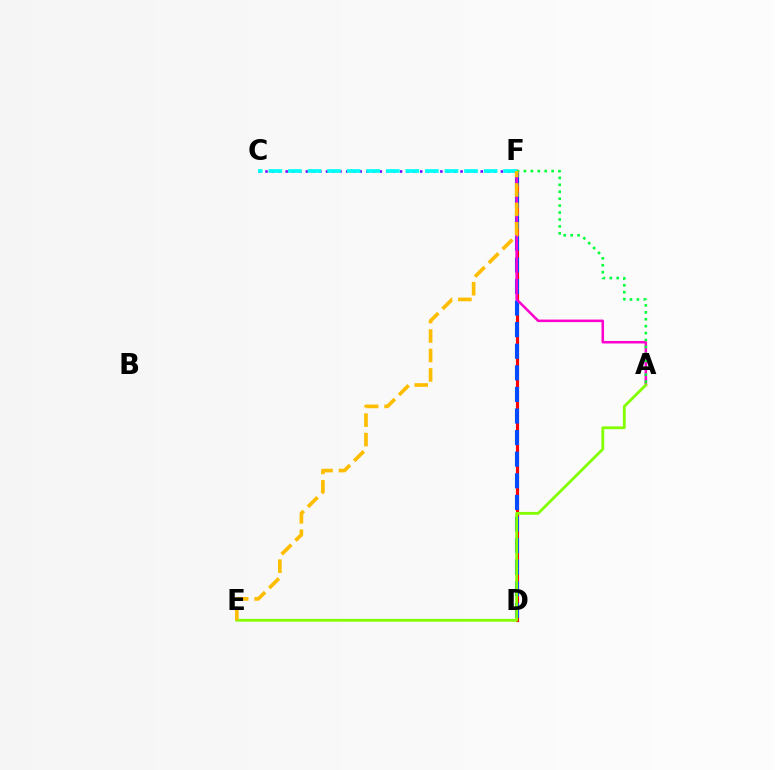{('D', 'F'): [{'color': '#ff0000', 'line_style': 'solid', 'thickness': 2.27}, {'color': '#004bff', 'line_style': 'dashed', 'thickness': 2.93}], ('A', 'F'): [{'color': '#ff00cf', 'line_style': 'solid', 'thickness': 1.82}, {'color': '#00ff39', 'line_style': 'dotted', 'thickness': 1.88}], ('C', 'F'): [{'color': '#7200ff', 'line_style': 'dotted', 'thickness': 1.83}, {'color': '#00fff6', 'line_style': 'dashed', 'thickness': 2.66}], ('A', 'E'): [{'color': '#84ff00', 'line_style': 'solid', 'thickness': 2.04}], ('E', 'F'): [{'color': '#ffbd00', 'line_style': 'dashed', 'thickness': 2.64}]}